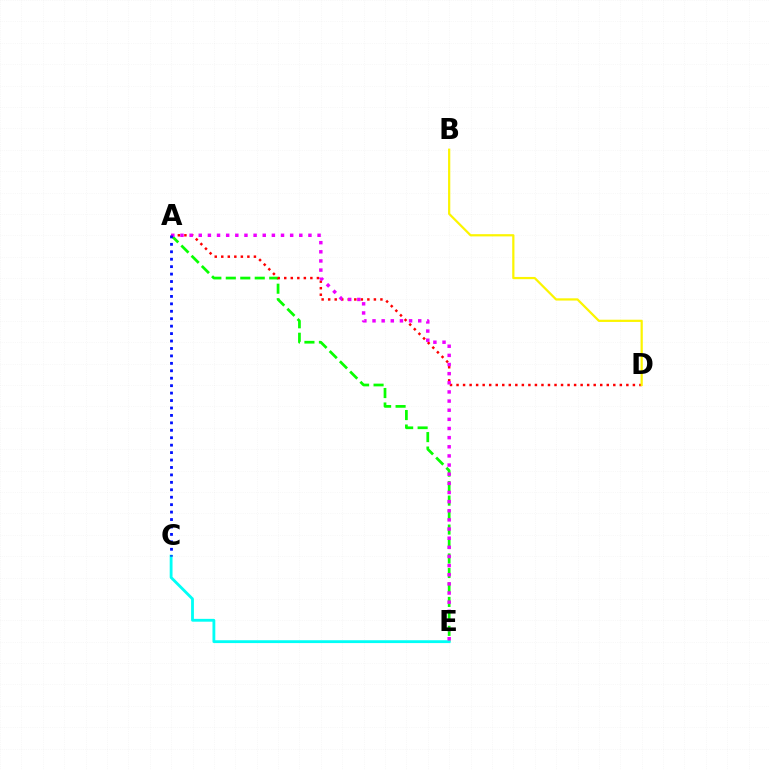{('A', 'E'): [{'color': '#08ff00', 'line_style': 'dashed', 'thickness': 1.97}, {'color': '#ee00ff', 'line_style': 'dotted', 'thickness': 2.48}], ('A', 'D'): [{'color': '#ff0000', 'line_style': 'dotted', 'thickness': 1.77}], ('C', 'E'): [{'color': '#00fff6', 'line_style': 'solid', 'thickness': 2.04}], ('A', 'C'): [{'color': '#0010ff', 'line_style': 'dotted', 'thickness': 2.02}], ('B', 'D'): [{'color': '#fcf500', 'line_style': 'solid', 'thickness': 1.6}]}